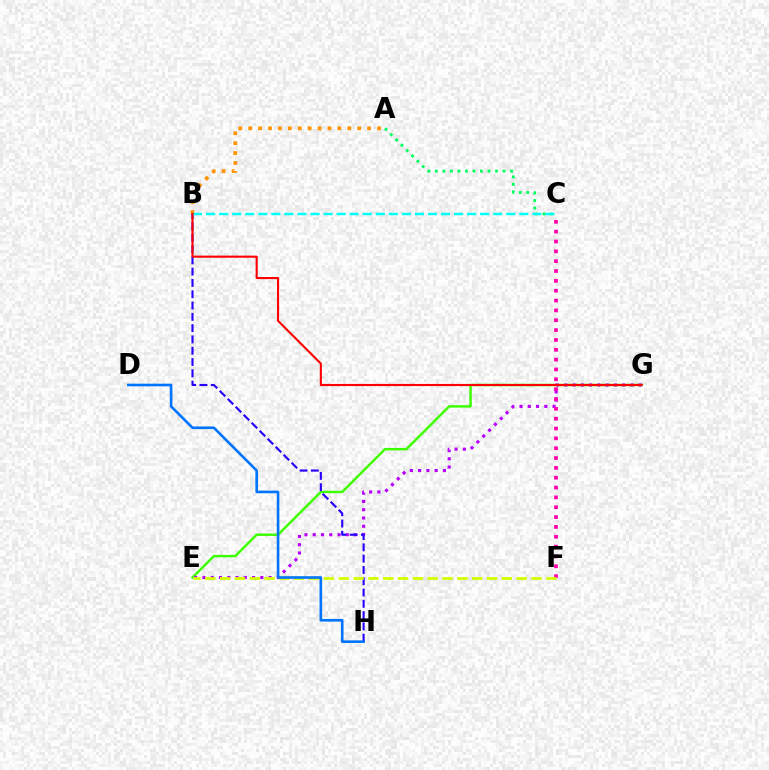{('E', 'G'): [{'color': '#3dff00', 'line_style': 'solid', 'thickness': 1.77}, {'color': '#b900ff', 'line_style': 'dotted', 'thickness': 2.25}], ('A', 'B'): [{'color': '#ff9400', 'line_style': 'dotted', 'thickness': 2.69}], ('B', 'H'): [{'color': '#2500ff', 'line_style': 'dashed', 'thickness': 1.53}], ('A', 'C'): [{'color': '#00ff5c', 'line_style': 'dotted', 'thickness': 2.04}], ('B', 'C'): [{'color': '#00fff6', 'line_style': 'dashed', 'thickness': 1.77}], ('C', 'F'): [{'color': '#ff00ac', 'line_style': 'dotted', 'thickness': 2.67}], ('B', 'G'): [{'color': '#ff0000', 'line_style': 'solid', 'thickness': 1.53}], ('E', 'F'): [{'color': '#d1ff00', 'line_style': 'dashed', 'thickness': 2.01}], ('D', 'H'): [{'color': '#0074ff', 'line_style': 'solid', 'thickness': 1.88}]}